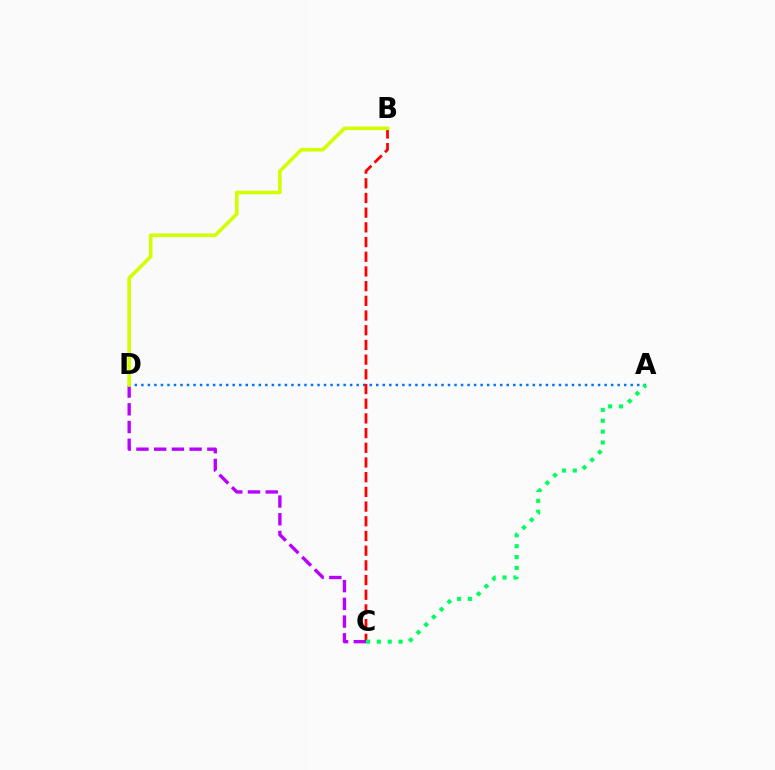{('A', 'D'): [{'color': '#0074ff', 'line_style': 'dotted', 'thickness': 1.77}], ('B', 'C'): [{'color': '#ff0000', 'line_style': 'dashed', 'thickness': 2.0}], ('C', 'D'): [{'color': '#b900ff', 'line_style': 'dashed', 'thickness': 2.41}], ('B', 'D'): [{'color': '#d1ff00', 'line_style': 'solid', 'thickness': 2.6}], ('A', 'C'): [{'color': '#00ff5c', 'line_style': 'dotted', 'thickness': 2.95}]}